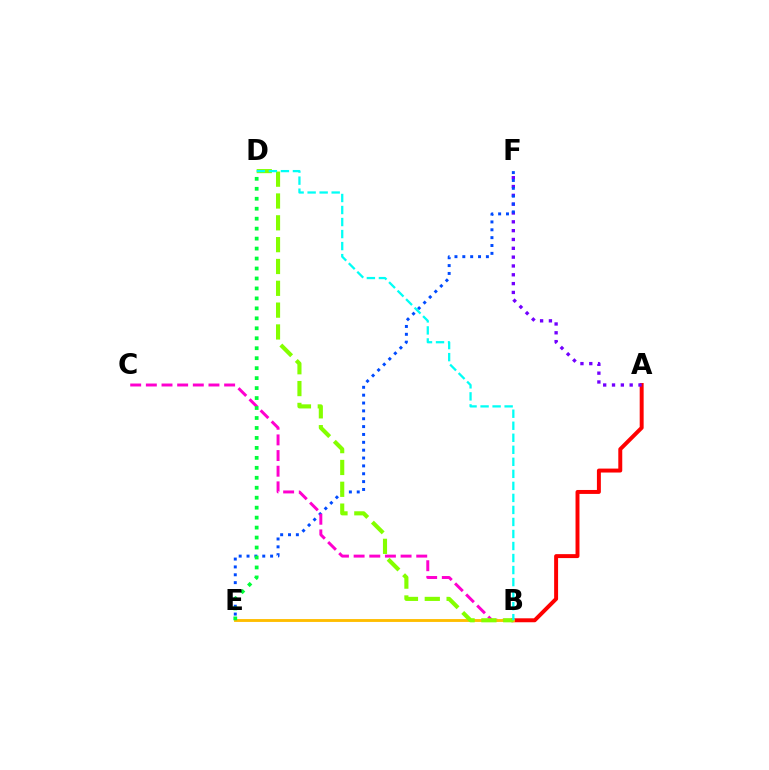{('A', 'B'): [{'color': '#ff0000', 'line_style': 'solid', 'thickness': 2.84}], ('A', 'F'): [{'color': '#7200ff', 'line_style': 'dotted', 'thickness': 2.4}], ('E', 'F'): [{'color': '#004bff', 'line_style': 'dotted', 'thickness': 2.14}], ('B', 'C'): [{'color': '#ff00cf', 'line_style': 'dashed', 'thickness': 2.13}], ('B', 'E'): [{'color': '#ffbd00', 'line_style': 'solid', 'thickness': 2.07}], ('D', 'E'): [{'color': '#00ff39', 'line_style': 'dotted', 'thickness': 2.71}], ('B', 'D'): [{'color': '#84ff00', 'line_style': 'dashed', 'thickness': 2.97}, {'color': '#00fff6', 'line_style': 'dashed', 'thickness': 1.63}]}